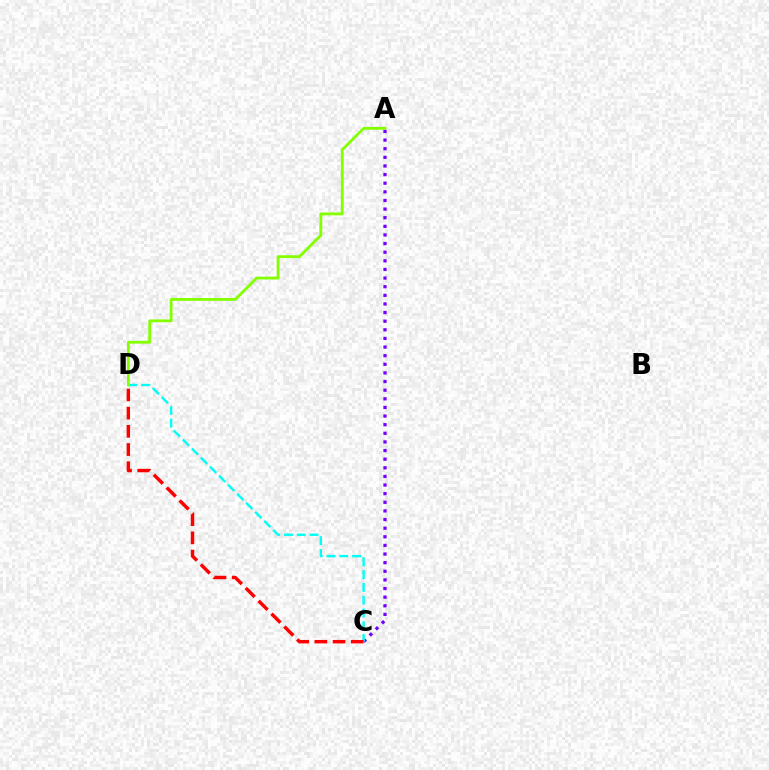{('A', 'C'): [{'color': '#7200ff', 'line_style': 'dotted', 'thickness': 2.34}], ('C', 'D'): [{'color': '#00fff6', 'line_style': 'dashed', 'thickness': 1.74}, {'color': '#ff0000', 'line_style': 'dashed', 'thickness': 2.47}], ('A', 'D'): [{'color': '#84ff00', 'line_style': 'solid', 'thickness': 2.03}]}